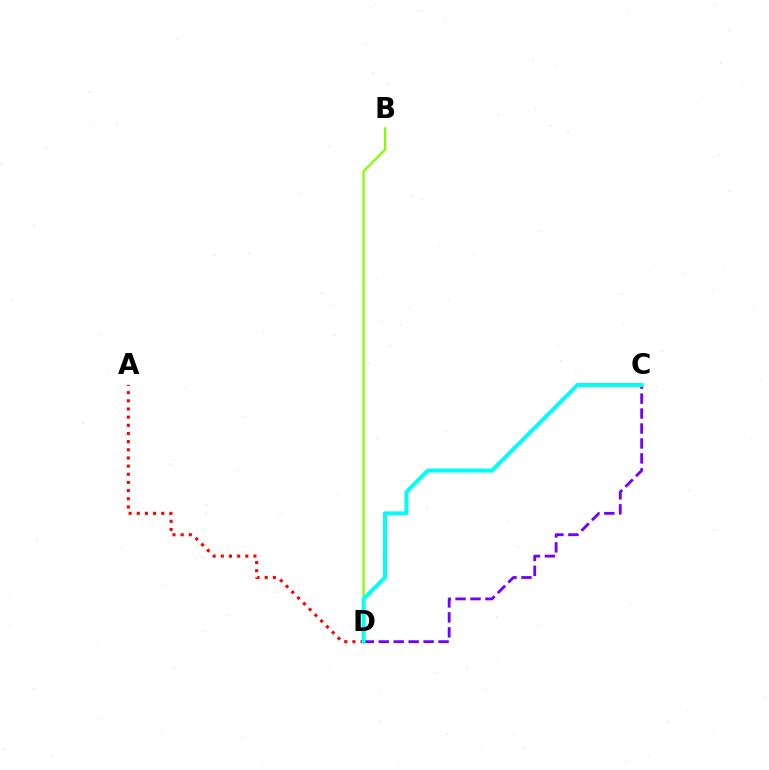{('A', 'D'): [{'color': '#ff0000', 'line_style': 'dotted', 'thickness': 2.22}], ('C', 'D'): [{'color': '#7200ff', 'line_style': 'dashed', 'thickness': 2.03}, {'color': '#00fff6', 'line_style': 'solid', 'thickness': 2.86}], ('B', 'D'): [{'color': '#84ff00', 'line_style': 'solid', 'thickness': 1.61}]}